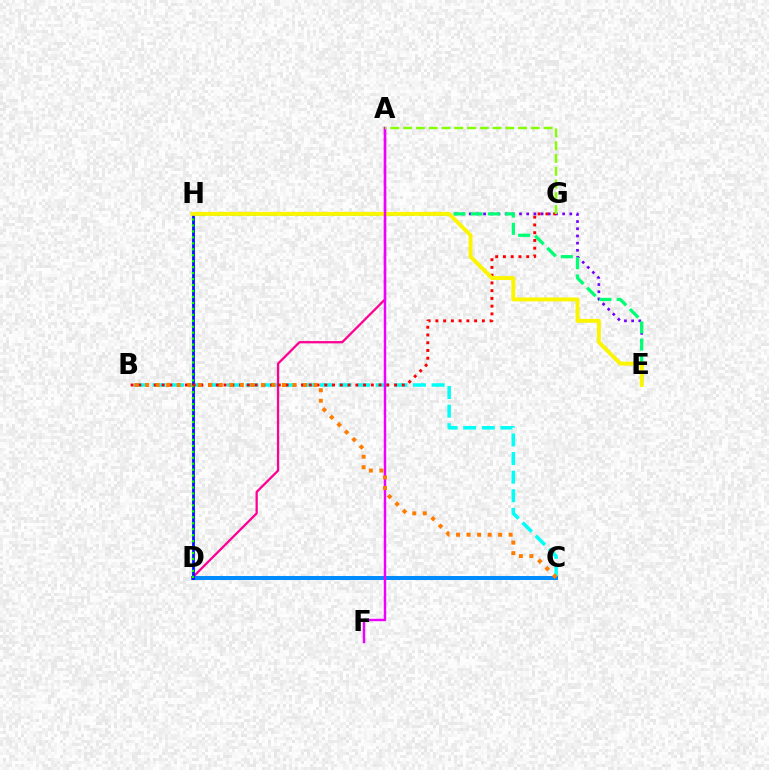{('B', 'C'): [{'color': '#00fff6', 'line_style': 'dashed', 'thickness': 2.53}, {'color': '#ff7c00', 'line_style': 'dotted', 'thickness': 2.86}], ('C', 'D'): [{'color': '#008cff', 'line_style': 'solid', 'thickness': 2.88}], ('A', 'D'): [{'color': '#ff0094', 'line_style': 'solid', 'thickness': 1.64}], ('D', 'H'): [{'color': '#0010ff', 'line_style': 'solid', 'thickness': 1.99}, {'color': '#08ff00', 'line_style': 'dotted', 'thickness': 1.62}], ('E', 'H'): [{'color': '#7200ff', 'line_style': 'dotted', 'thickness': 1.95}, {'color': '#00ff74', 'line_style': 'dashed', 'thickness': 2.34}, {'color': '#fcf500', 'line_style': 'solid', 'thickness': 2.82}], ('B', 'G'): [{'color': '#ff0000', 'line_style': 'dotted', 'thickness': 2.11}], ('A', 'F'): [{'color': '#ee00ff', 'line_style': 'solid', 'thickness': 1.76}], ('A', 'G'): [{'color': '#84ff00', 'line_style': 'dashed', 'thickness': 1.74}]}